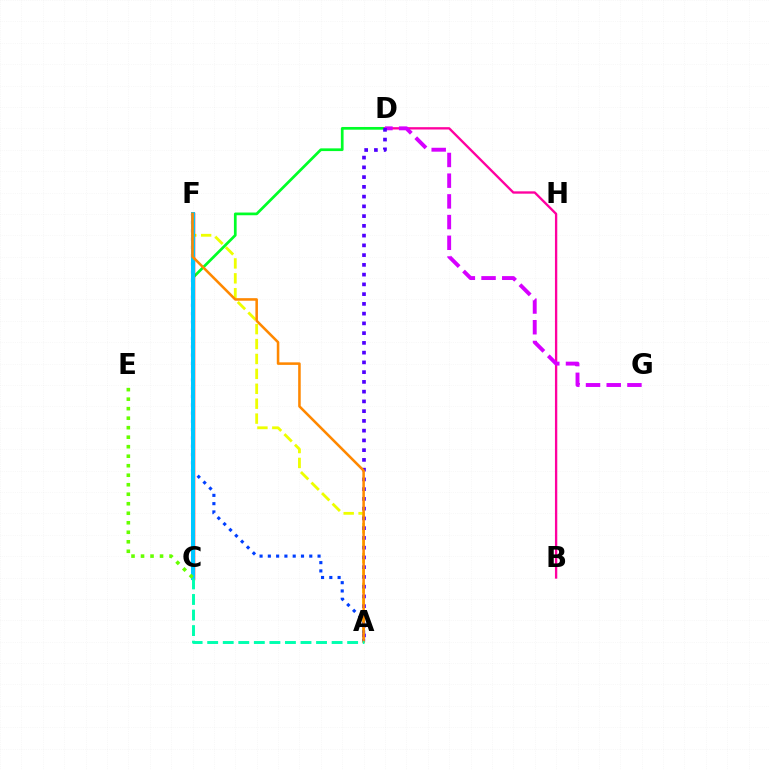{('A', 'F'): [{'color': '#eeff00', 'line_style': 'dashed', 'thickness': 2.03}, {'color': '#003fff', 'line_style': 'dotted', 'thickness': 2.25}, {'color': '#ff8800', 'line_style': 'solid', 'thickness': 1.84}], ('C', 'D'): [{'color': '#00ff27', 'line_style': 'solid', 'thickness': 1.96}], ('C', 'F'): [{'color': '#ff0000', 'line_style': 'solid', 'thickness': 2.5}, {'color': '#00c7ff', 'line_style': 'solid', 'thickness': 2.89}], ('B', 'D'): [{'color': '#ff00a0', 'line_style': 'solid', 'thickness': 1.68}], ('D', 'G'): [{'color': '#d600ff', 'line_style': 'dashed', 'thickness': 2.81}], ('C', 'E'): [{'color': '#66ff00', 'line_style': 'dotted', 'thickness': 2.58}], ('A', 'D'): [{'color': '#4f00ff', 'line_style': 'dotted', 'thickness': 2.65}], ('A', 'C'): [{'color': '#00ffaf', 'line_style': 'dashed', 'thickness': 2.11}]}